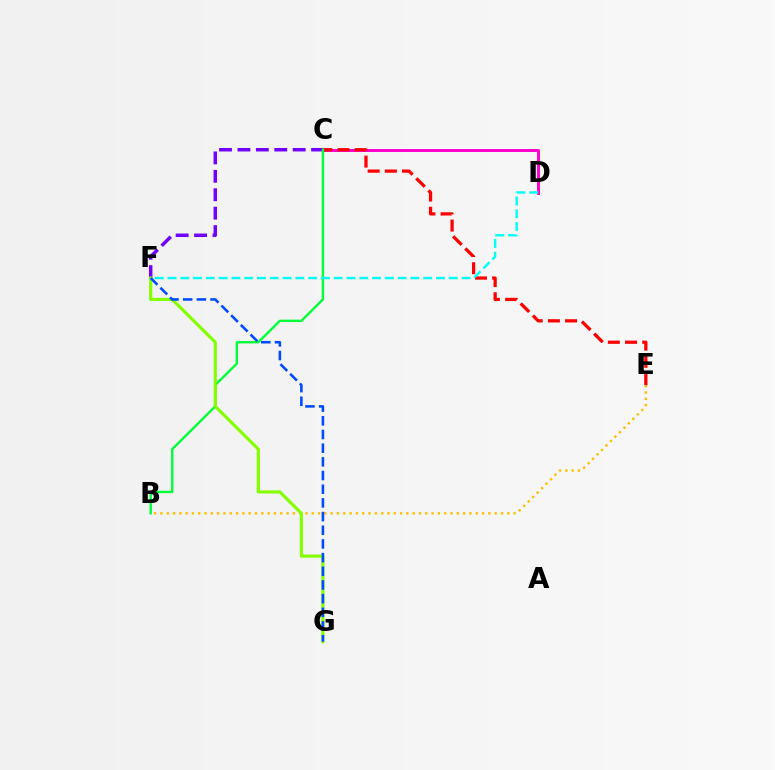{('B', 'E'): [{'color': '#ffbd00', 'line_style': 'dotted', 'thickness': 1.71}], ('C', 'D'): [{'color': '#ff00cf', 'line_style': 'solid', 'thickness': 2.12}], ('C', 'E'): [{'color': '#ff0000', 'line_style': 'dashed', 'thickness': 2.34}], ('C', 'F'): [{'color': '#7200ff', 'line_style': 'dashed', 'thickness': 2.5}], ('B', 'C'): [{'color': '#00ff39', 'line_style': 'solid', 'thickness': 1.72}], ('F', 'G'): [{'color': '#84ff00', 'line_style': 'solid', 'thickness': 2.27}, {'color': '#004bff', 'line_style': 'dashed', 'thickness': 1.86}], ('D', 'F'): [{'color': '#00fff6', 'line_style': 'dashed', 'thickness': 1.74}]}